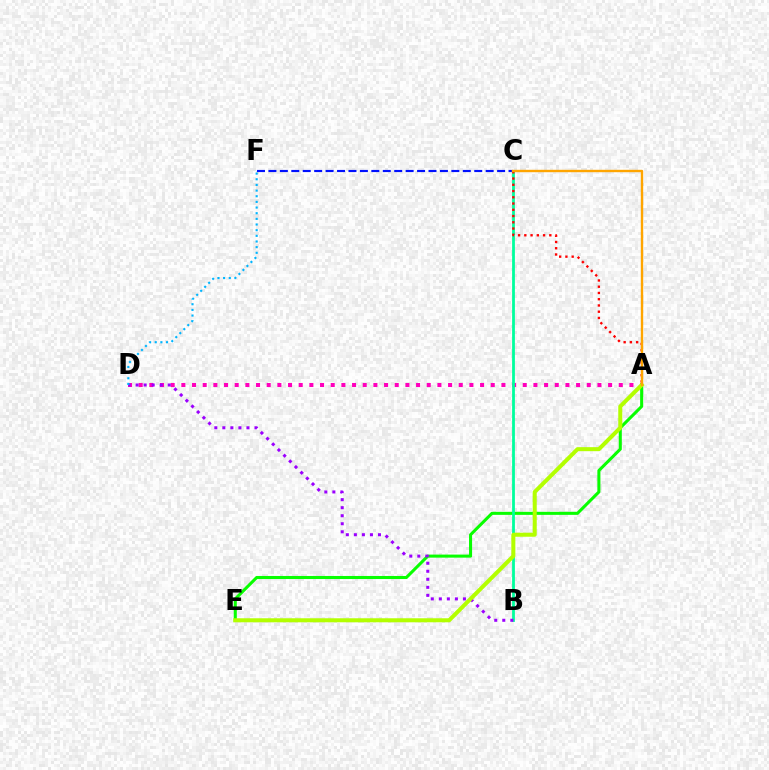{('A', 'D'): [{'color': '#ff00bd', 'line_style': 'dotted', 'thickness': 2.9}], ('A', 'E'): [{'color': '#08ff00', 'line_style': 'solid', 'thickness': 2.2}, {'color': '#b3ff00', 'line_style': 'solid', 'thickness': 2.9}], ('B', 'C'): [{'color': '#00ff9d', 'line_style': 'solid', 'thickness': 2.0}], ('B', 'D'): [{'color': '#9b00ff', 'line_style': 'dotted', 'thickness': 2.18}], ('C', 'F'): [{'color': '#0010ff', 'line_style': 'dashed', 'thickness': 1.55}], ('A', 'C'): [{'color': '#ff0000', 'line_style': 'dotted', 'thickness': 1.7}, {'color': '#ffa500', 'line_style': 'solid', 'thickness': 1.73}], ('D', 'F'): [{'color': '#00b5ff', 'line_style': 'dotted', 'thickness': 1.54}]}